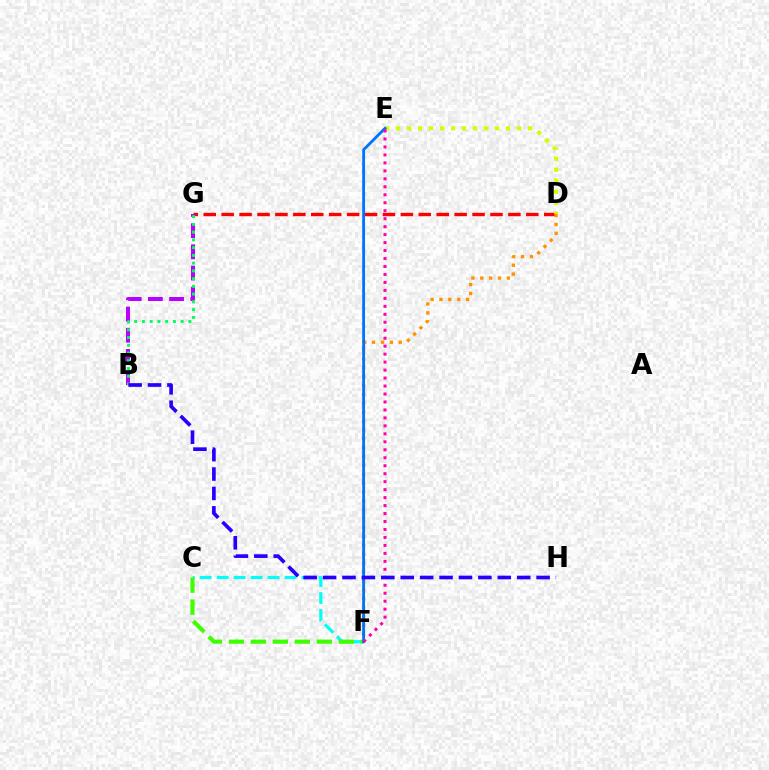{('D', 'G'): [{'color': '#ff0000', 'line_style': 'dashed', 'thickness': 2.43}], ('C', 'F'): [{'color': '#00fff6', 'line_style': 'dashed', 'thickness': 2.31}, {'color': '#3dff00', 'line_style': 'dashed', 'thickness': 2.98}], ('B', 'G'): [{'color': '#b900ff', 'line_style': 'dashed', 'thickness': 2.88}, {'color': '#00ff5c', 'line_style': 'dotted', 'thickness': 2.1}], ('D', 'E'): [{'color': '#d1ff00', 'line_style': 'dotted', 'thickness': 2.99}], ('D', 'F'): [{'color': '#ff9400', 'line_style': 'dotted', 'thickness': 2.41}], ('E', 'F'): [{'color': '#0074ff', 'line_style': 'solid', 'thickness': 2.05}, {'color': '#ff00ac', 'line_style': 'dotted', 'thickness': 2.17}], ('B', 'H'): [{'color': '#2500ff', 'line_style': 'dashed', 'thickness': 2.64}]}